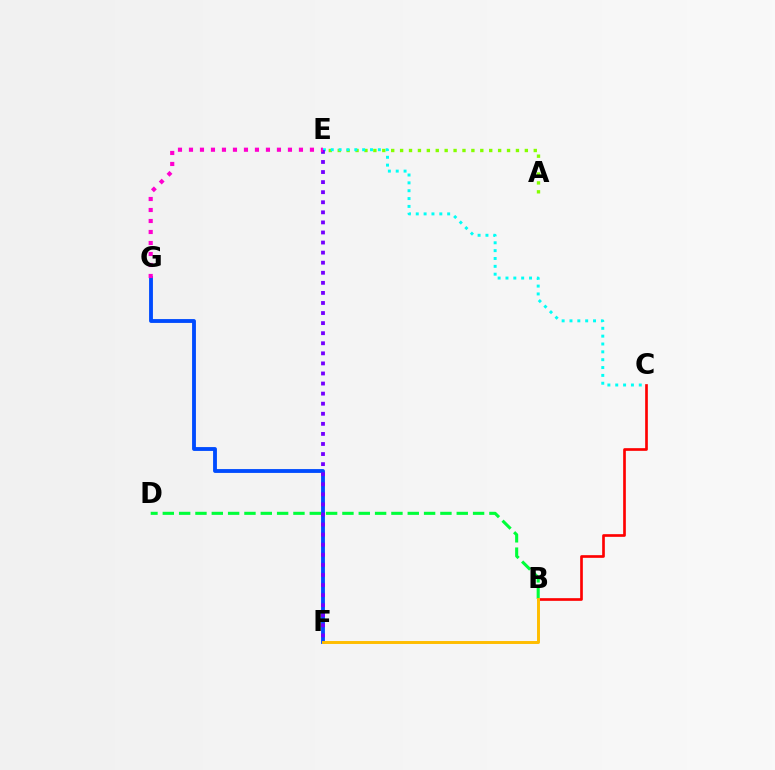{('F', 'G'): [{'color': '#004bff', 'line_style': 'solid', 'thickness': 2.77}], ('B', 'D'): [{'color': '#00ff39', 'line_style': 'dashed', 'thickness': 2.22}], ('A', 'E'): [{'color': '#84ff00', 'line_style': 'dotted', 'thickness': 2.42}], ('B', 'C'): [{'color': '#ff0000', 'line_style': 'solid', 'thickness': 1.92}], ('B', 'F'): [{'color': '#ffbd00', 'line_style': 'solid', 'thickness': 2.12}], ('C', 'E'): [{'color': '#00fff6', 'line_style': 'dotted', 'thickness': 2.13}], ('E', 'F'): [{'color': '#7200ff', 'line_style': 'dotted', 'thickness': 2.74}], ('E', 'G'): [{'color': '#ff00cf', 'line_style': 'dotted', 'thickness': 2.99}]}